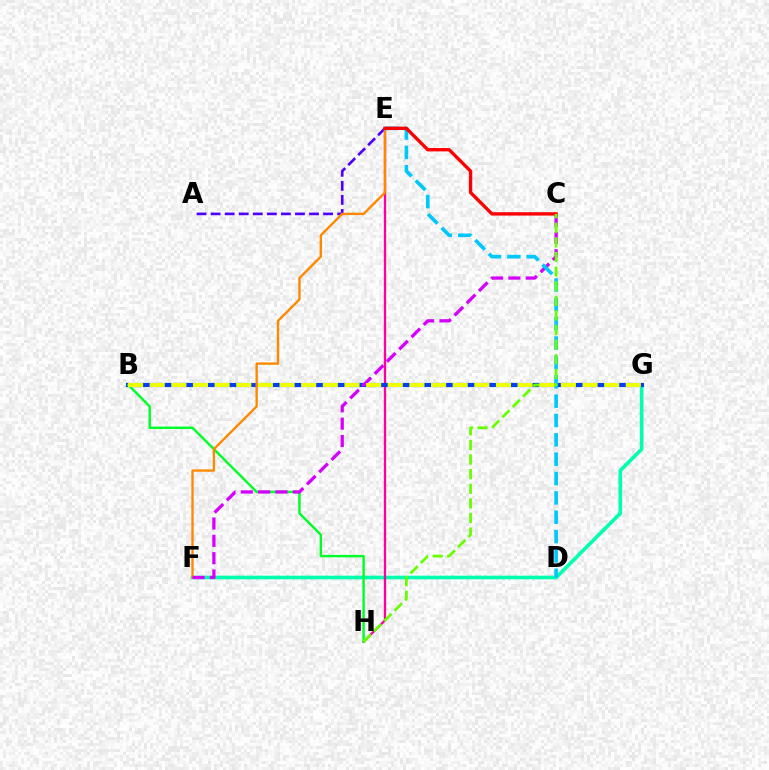{('F', 'G'): [{'color': '#00ffaf', 'line_style': 'solid', 'thickness': 2.61}], ('A', 'E'): [{'color': '#4f00ff', 'line_style': 'dashed', 'thickness': 1.91}], ('E', 'H'): [{'color': '#ff00a0', 'line_style': 'solid', 'thickness': 1.65}], ('B', 'G'): [{'color': '#003fff', 'line_style': 'solid', 'thickness': 2.98}, {'color': '#eeff00', 'line_style': 'dashed', 'thickness': 2.94}], ('B', 'H'): [{'color': '#00ff27', 'line_style': 'solid', 'thickness': 1.75}], ('E', 'F'): [{'color': '#ff8800', 'line_style': 'solid', 'thickness': 1.7}], ('C', 'F'): [{'color': '#d600ff', 'line_style': 'dashed', 'thickness': 2.35}], ('D', 'E'): [{'color': '#00c7ff', 'line_style': 'dashed', 'thickness': 2.63}], ('C', 'E'): [{'color': '#ff0000', 'line_style': 'solid', 'thickness': 2.42}], ('C', 'H'): [{'color': '#66ff00', 'line_style': 'dashed', 'thickness': 1.99}]}